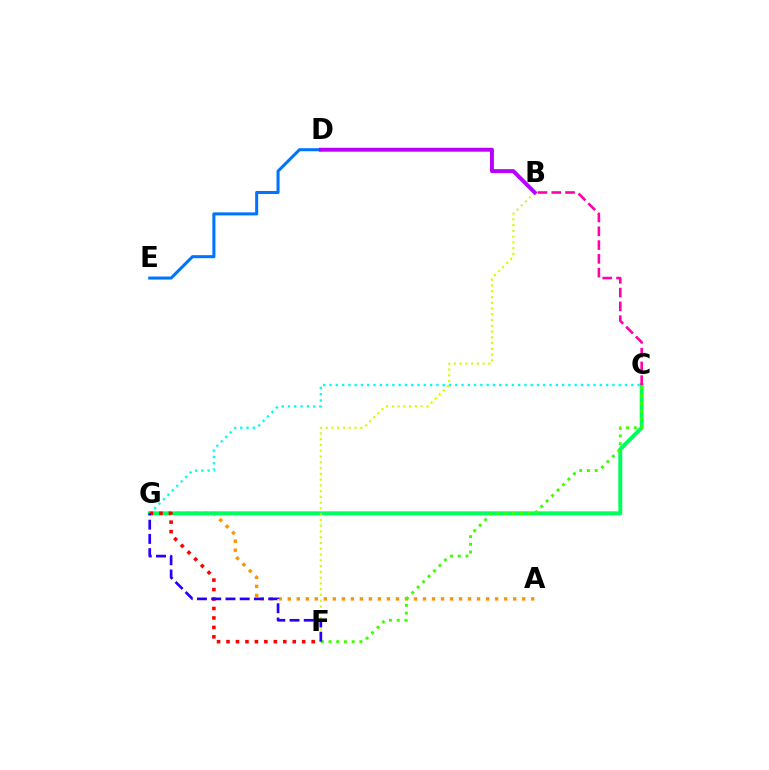{('A', 'G'): [{'color': '#ff9400', 'line_style': 'dotted', 'thickness': 2.45}], ('D', 'E'): [{'color': '#0074ff', 'line_style': 'solid', 'thickness': 2.19}], ('C', 'G'): [{'color': '#00ff5c', 'line_style': 'solid', 'thickness': 2.85}, {'color': '#00fff6', 'line_style': 'dotted', 'thickness': 1.71}], ('B', 'F'): [{'color': '#d1ff00', 'line_style': 'dotted', 'thickness': 1.57}], ('F', 'G'): [{'color': '#ff0000', 'line_style': 'dotted', 'thickness': 2.57}, {'color': '#2500ff', 'line_style': 'dashed', 'thickness': 1.93}], ('B', 'C'): [{'color': '#ff00ac', 'line_style': 'dashed', 'thickness': 1.87}], ('B', 'D'): [{'color': '#b900ff', 'line_style': 'solid', 'thickness': 2.83}], ('C', 'F'): [{'color': '#3dff00', 'line_style': 'dotted', 'thickness': 2.09}]}